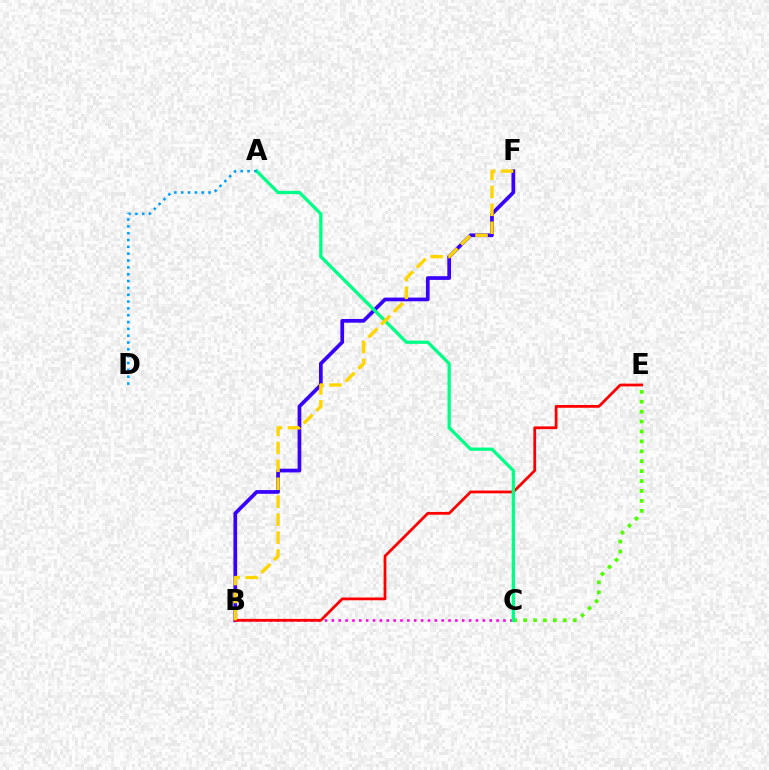{('B', 'F'): [{'color': '#3700ff', 'line_style': 'solid', 'thickness': 2.67}, {'color': '#ffd500', 'line_style': 'dashed', 'thickness': 2.44}], ('B', 'C'): [{'color': '#ff00ed', 'line_style': 'dotted', 'thickness': 1.86}], ('C', 'E'): [{'color': '#4fff00', 'line_style': 'dotted', 'thickness': 2.69}], ('B', 'E'): [{'color': '#ff0000', 'line_style': 'solid', 'thickness': 1.99}], ('A', 'C'): [{'color': '#00ff86', 'line_style': 'solid', 'thickness': 2.35}], ('A', 'D'): [{'color': '#009eff', 'line_style': 'dotted', 'thickness': 1.86}]}